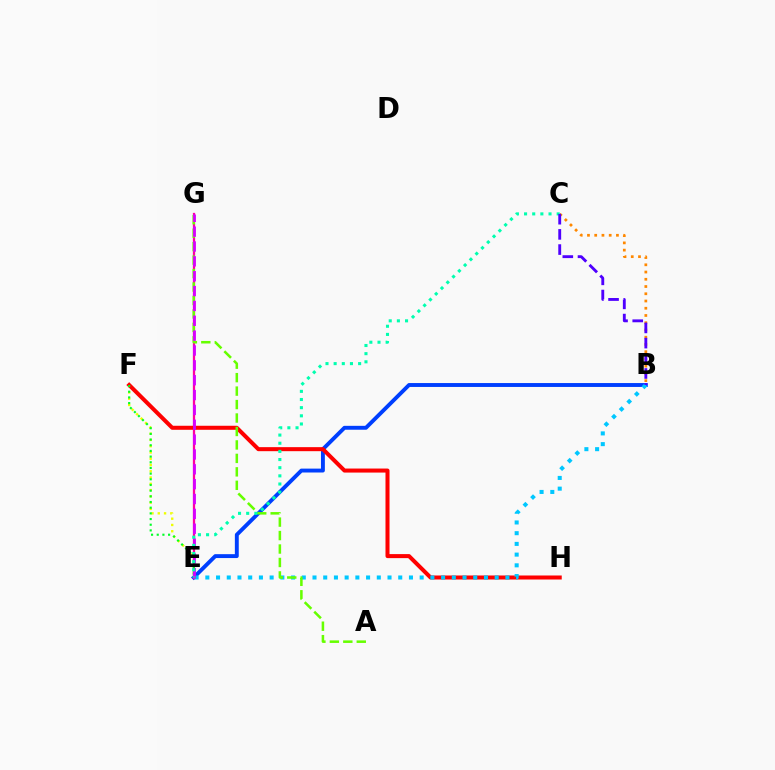{('B', 'C'): [{'color': '#ff8800', 'line_style': 'dotted', 'thickness': 1.97}, {'color': '#4f00ff', 'line_style': 'dashed', 'thickness': 2.06}], ('E', 'F'): [{'color': '#eeff00', 'line_style': 'dotted', 'thickness': 1.7}, {'color': '#00ff27', 'line_style': 'dotted', 'thickness': 1.54}], ('B', 'E'): [{'color': '#003fff', 'line_style': 'solid', 'thickness': 2.8}, {'color': '#00c7ff', 'line_style': 'dotted', 'thickness': 2.91}], ('E', 'G'): [{'color': '#ff00a0', 'line_style': 'solid', 'thickness': 1.63}, {'color': '#d600ff', 'line_style': 'dashed', 'thickness': 2.02}], ('F', 'H'): [{'color': '#ff0000', 'line_style': 'solid', 'thickness': 2.9}], ('A', 'G'): [{'color': '#66ff00', 'line_style': 'dashed', 'thickness': 1.83}], ('C', 'E'): [{'color': '#00ffaf', 'line_style': 'dotted', 'thickness': 2.22}]}